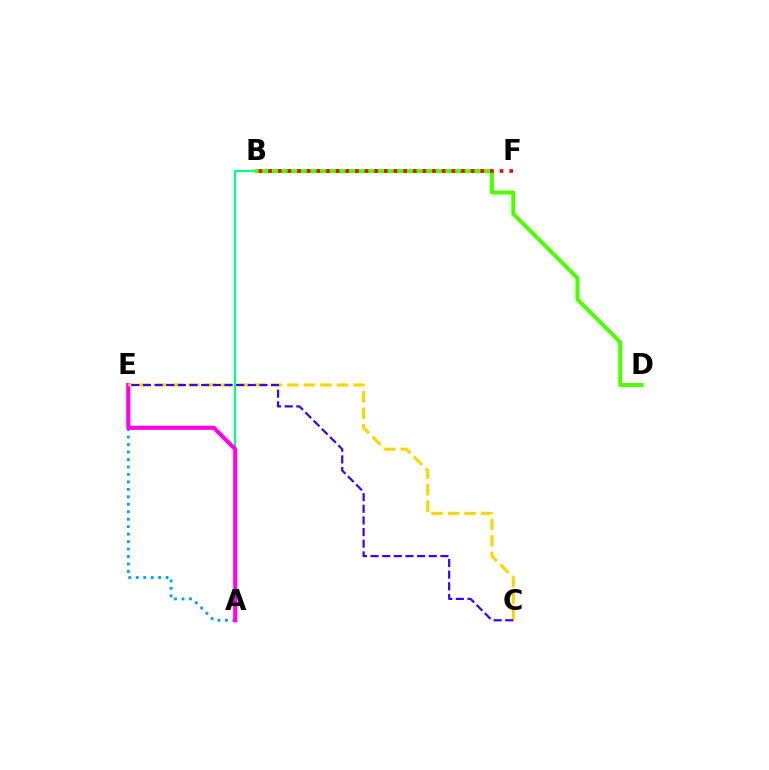{('A', 'E'): [{'color': '#009eff', 'line_style': 'dotted', 'thickness': 2.03}, {'color': '#ff00ed', 'line_style': 'solid', 'thickness': 2.97}], ('A', 'B'): [{'color': '#00ff86', 'line_style': 'solid', 'thickness': 1.59}], ('B', 'D'): [{'color': '#4fff00', 'line_style': 'solid', 'thickness': 2.9}], ('B', 'F'): [{'color': '#ff0000', 'line_style': 'dotted', 'thickness': 2.62}], ('C', 'E'): [{'color': '#ffd500', 'line_style': 'dashed', 'thickness': 2.24}, {'color': '#3700ff', 'line_style': 'dashed', 'thickness': 1.58}]}